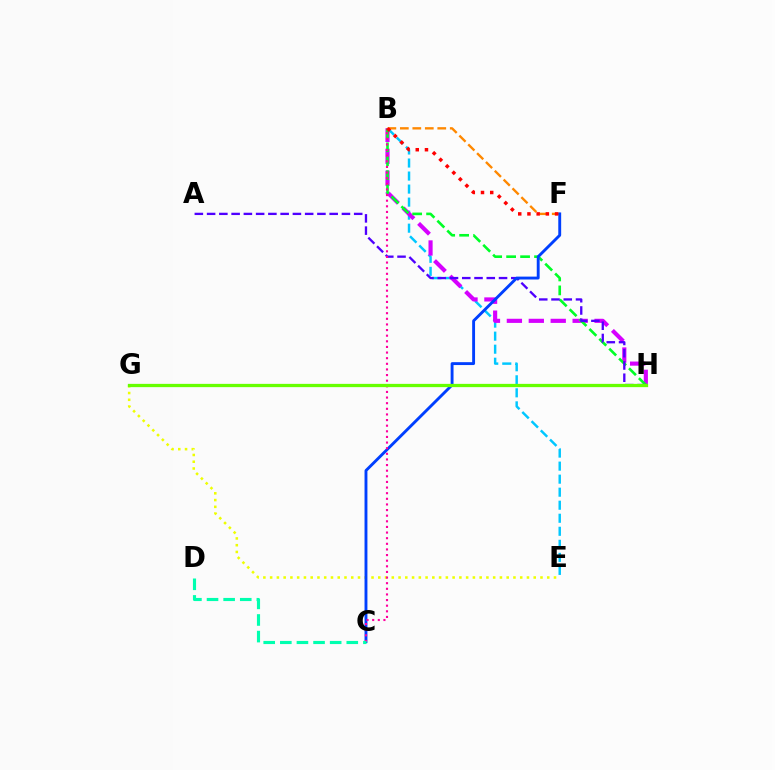{('E', 'G'): [{'color': '#eeff00', 'line_style': 'dotted', 'thickness': 1.84}], ('B', 'E'): [{'color': '#00c7ff', 'line_style': 'dashed', 'thickness': 1.77}], ('B', 'H'): [{'color': '#d600ff', 'line_style': 'dashed', 'thickness': 2.98}, {'color': '#00ff27', 'line_style': 'dashed', 'thickness': 1.9}], ('A', 'H'): [{'color': '#4f00ff', 'line_style': 'dashed', 'thickness': 1.67}], ('B', 'F'): [{'color': '#ff8800', 'line_style': 'dashed', 'thickness': 1.7}, {'color': '#ff0000', 'line_style': 'dotted', 'thickness': 2.5}], ('C', 'F'): [{'color': '#003fff', 'line_style': 'solid', 'thickness': 2.08}], ('B', 'C'): [{'color': '#ff00a0', 'line_style': 'dotted', 'thickness': 1.53}], ('C', 'D'): [{'color': '#00ffaf', 'line_style': 'dashed', 'thickness': 2.26}], ('G', 'H'): [{'color': '#66ff00', 'line_style': 'solid', 'thickness': 2.36}]}